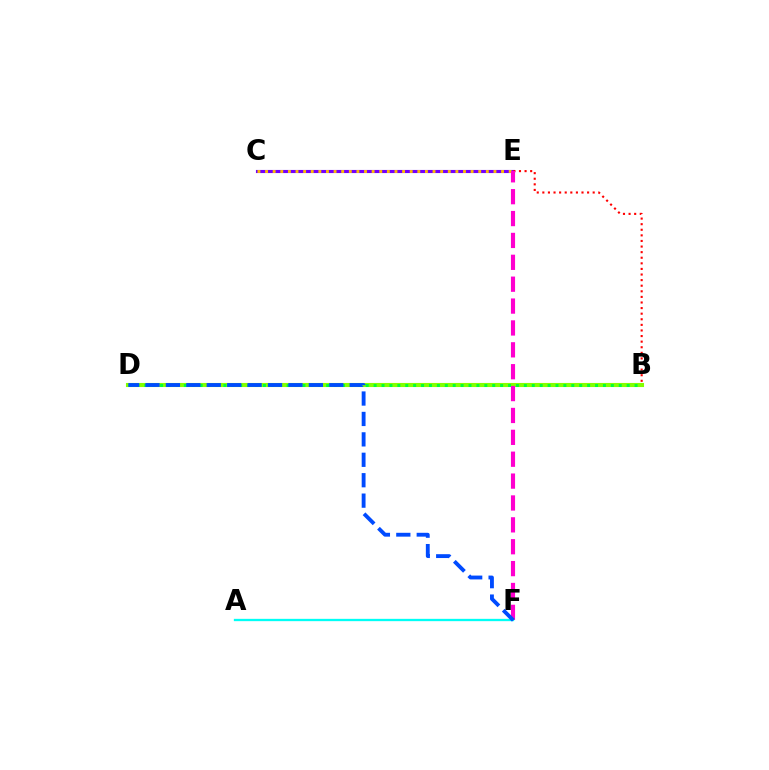{('C', 'E'): [{'color': '#7200ff', 'line_style': 'solid', 'thickness': 2.25}, {'color': '#ffbd00', 'line_style': 'dotted', 'thickness': 2.07}], ('B', 'E'): [{'color': '#ff0000', 'line_style': 'dotted', 'thickness': 1.52}], ('B', 'D'): [{'color': '#84ff00', 'line_style': 'solid', 'thickness': 2.95}, {'color': '#00ff39', 'line_style': 'dotted', 'thickness': 2.15}], ('E', 'F'): [{'color': '#ff00cf', 'line_style': 'dashed', 'thickness': 2.97}], ('A', 'F'): [{'color': '#00fff6', 'line_style': 'solid', 'thickness': 1.67}], ('D', 'F'): [{'color': '#004bff', 'line_style': 'dashed', 'thickness': 2.77}]}